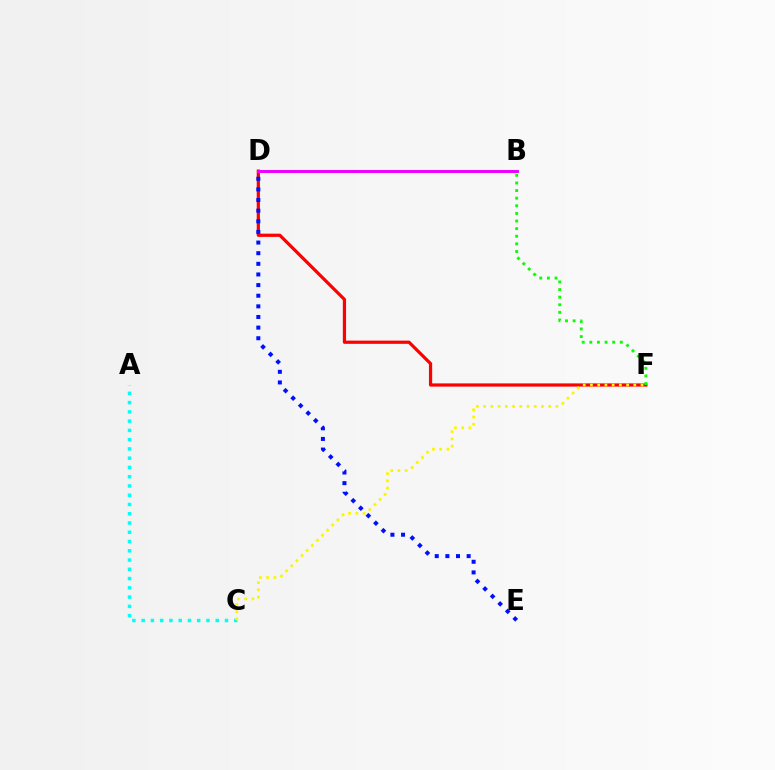{('D', 'F'): [{'color': '#ff0000', 'line_style': 'solid', 'thickness': 2.32}], ('A', 'C'): [{'color': '#00fff6', 'line_style': 'dotted', 'thickness': 2.52}], ('D', 'E'): [{'color': '#0010ff', 'line_style': 'dotted', 'thickness': 2.89}], ('B', 'D'): [{'color': '#ee00ff', 'line_style': 'solid', 'thickness': 2.13}], ('B', 'F'): [{'color': '#08ff00', 'line_style': 'dotted', 'thickness': 2.07}], ('C', 'F'): [{'color': '#fcf500', 'line_style': 'dotted', 'thickness': 1.96}]}